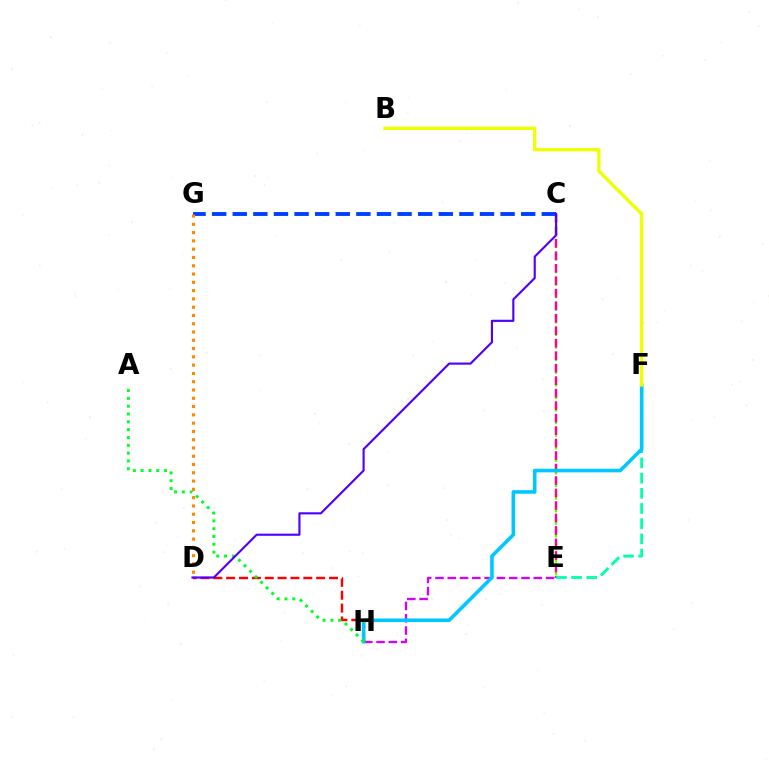{('C', 'E'): [{'color': '#66ff00', 'line_style': 'dashed', 'thickness': 1.71}, {'color': '#ff00a0', 'line_style': 'dashed', 'thickness': 1.7}], ('D', 'H'): [{'color': '#ff0000', 'line_style': 'dashed', 'thickness': 1.75}], ('E', 'H'): [{'color': '#d600ff', 'line_style': 'dashed', 'thickness': 1.67}], ('C', 'G'): [{'color': '#003fff', 'line_style': 'dashed', 'thickness': 2.8}], ('E', 'F'): [{'color': '#00ffaf', 'line_style': 'dashed', 'thickness': 2.06}], ('F', 'H'): [{'color': '#00c7ff', 'line_style': 'solid', 'thickness': 2.58}], ('A', 'H'): [{'color': '#00ff27', 'line_style': 'dotted', 'thickness': 2.12}], ('C', 'D'): [{'color': '#4f00ff', 'line_style': 'solid', 'thickness': 1.54}], ('D', 'G'): [{'color': '#ff8800', 'line_style': 'dotted', 'thickness': 2.25}], ('B', 'F'): [{'color': '#eeff00', 'line_style': 'solid', 'thickness': 2.37}]}